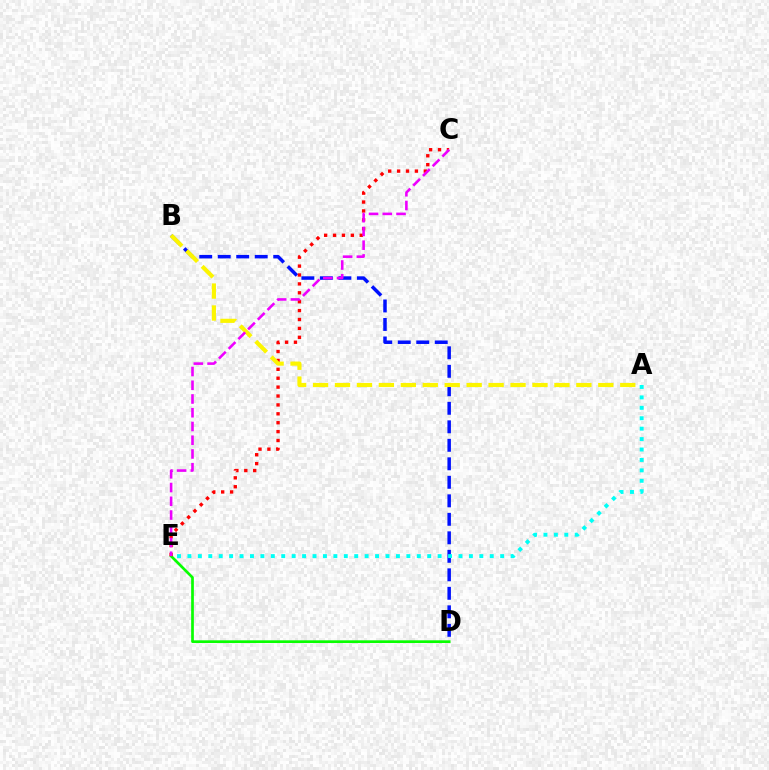{('B', 'D'): [{'color': '#0010ff', 'line_style': 'dashed', 'thickness': 2.51}], ('D', 'E'): [{'color': '#08ff00', 'line_style': 'solid', 'thickness': 1.95}], ('C', 'E'): [{'color': '#ff0000', 'line_style': 'dotted', 'thickness': 2.42}, {'color': '#ee00ff', 'line_style': 'dashed', 'thickness': 1.87}], ('A', 'B'): [{'color': '#fcf500', 'line_style': 'dashed', 'thickness': 2.98}], ('A', 'E'): [{'color': '#00fff6', 'line_style': 'dotted', 'thickness': 2.83}]}